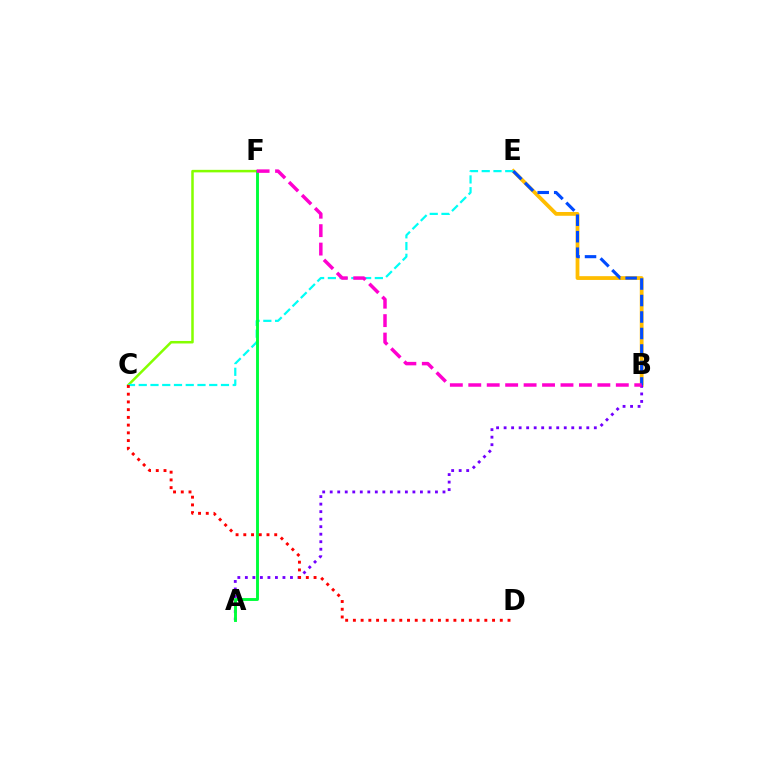{('B', 'E'): [{'color': '#ffbd00', 'line_style': 'solid', 'thickness': 2.72}, {'color': '#004bff', 'line_style': 'dashed', 'thickness': 2.24}], ('C', 'F'): [{'color': '#84ff00', 'line_style': 'solid', 'thickness': 1.82}], ('C', 'E'): [{'color': '#00fff6', 'line_style': 'dashed', 'thickness': 1.6}], ('A', 'B'): [{'color': '#7200ff', 'line_style': 'dotted', 'thickness': 2.04}], ('A', 'F'): [{'color': '#00ff39', 'line_style': 'solid', 'thickness': 2.09}], ('C', 'D'): [{'color': '#ff0000', 'line_style': 'dotted', 'thickness': 2.1}], ('B', 'F'): [{'color': '#ff00cf', 'line_style': 'dashed', 'thickness': 2.51}]}